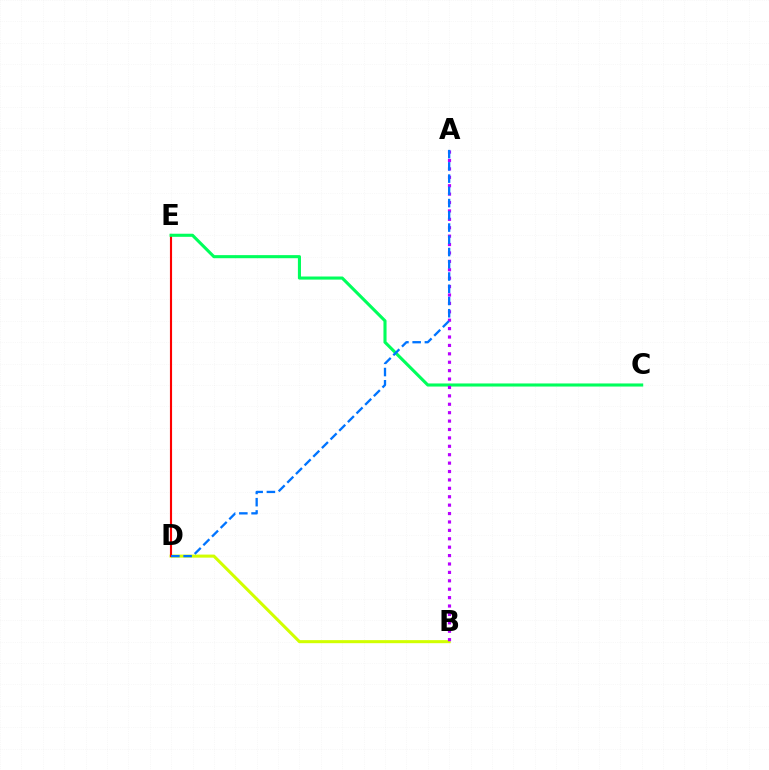{('B', 'D'): [{'color': '#d1ff00', 'line_style': 'solid', 'thickness': 2.2}], ('D', 'E'): [{'color': '#ff0000', 'line_style': 'solid', 'thickness': 1.53}], ('C', 'E'): [{'color': '#00ff5c', 'line_style': 'solid', 'thickness': 2.23}], ('A', 'B'): [{'color': '#b900ff', 'line_style': 'dotted', 'thickness': 2.28}], ('A', 'D'): [{'color': '#0074ff', 'line_style': 'dashed', 'thickness': 1.66}]}